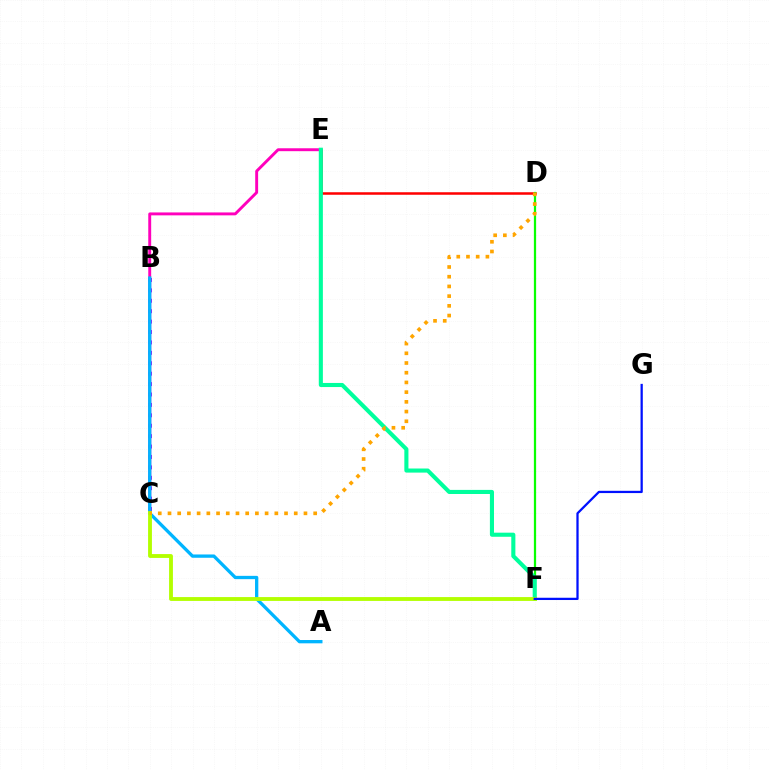{('B', 'C'): [{'color': '#9b00ff', 'line_style': 'dotted', 'thickness': 2.83}], ('D', 'E'): [{'color': '#ff0000', 'line_style': 'solid', 'thickness': 1.81}], ('C', 'E'): [{'color': '#ff00bd', 'line_style': 'solid', 'thickness': 2.1}], ('A', 'B'): [{'color': '#00b5ff', 'line_style': 'solid', 'thickness': 2.37}], ('D', 'F'): [{'color': '#08ff00', 'line_style': 'solid', 'thickness': 1.62}], ('E', 'F'): [{'color': '#00ff9d', 'line_style': 'solid', 'thickness': 2.95}], ('C', 'F'): [{'color': '#b3ff00', 'line_style': 'solid', 'thickness': 2.77}], ('C', 'D'): [{'color': '#ffa500', 'line_style': 'dotted', 'thickness': 2.64}], ('F', 'G'): [{'color': '#0010ff', 'line_style': 'solid', 'thickness': 1.63}]}